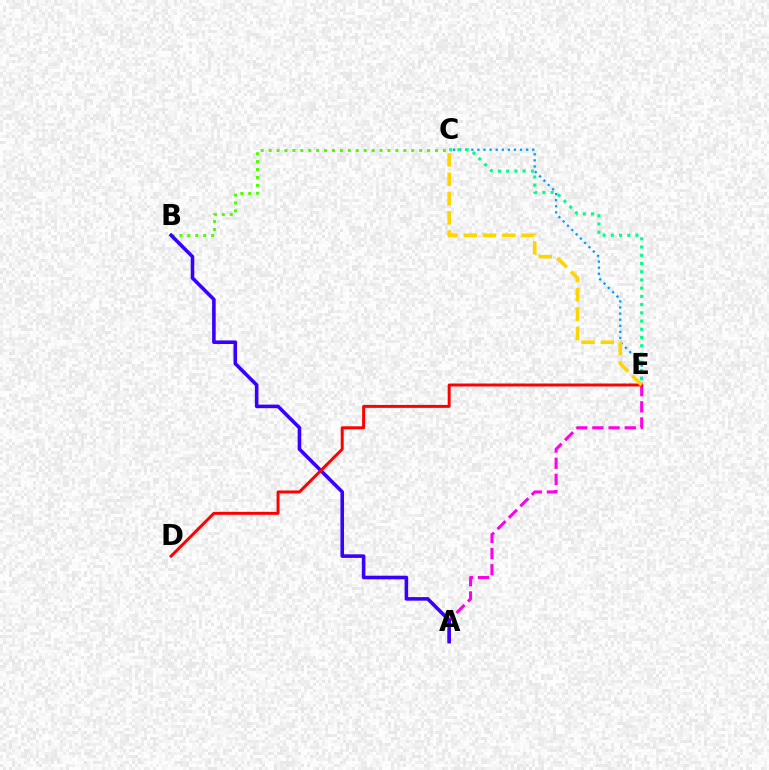{('A', 'E'): [{'color': '#ff00ed', 'line_style': 'dashed', 'thickness': 2.2}], ('B', 'C'): [{'color': '#4fff00', 'line_style': 'dotted', 'thickness': 2.15}], ('A', 'B'): [{'color': '#3700ff', 'line_style': 'solid', 'thickness': 2.58}], ('C', 'E'): [{'color': '#009eff', 'line_style': 'dotted', 'thickness': 1.65}, {'color': '#00ff86', 'line_style': 'dotted', 'thickness': 2.23}, {'color': '#ffd500', 'line_style': 'dashed', 'thickness': 2.62}], ('D', 'E'): [{'color': '#ff0000', 'line_style': 'solid', 'thickness': 2.13}]}